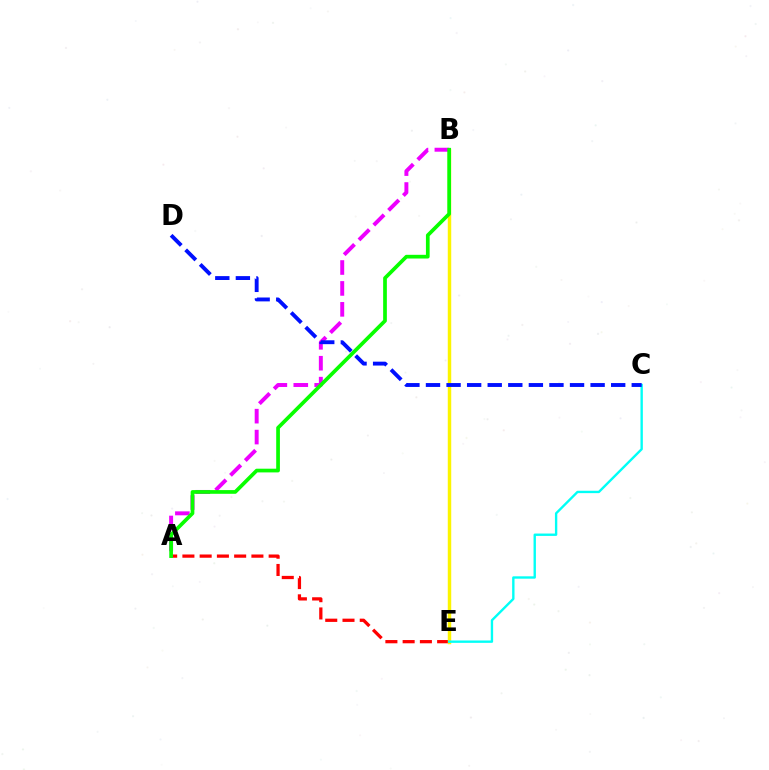{('A', 'E'): [{'color': '#ff0000', 'line_style': 'dashed', 'thickness': 2.34}], ('B', 'E'): [{'color': '#fcf500', 'line_style': 'solid', 'thickness': 2.49}], ('A', 'B'): [{'color': '#ee00ff', 'line_style': 'dashed', 'thickness': 2.84}, {'color': '#08ff00', 'line_style': 'solid', 'thickness': 2.67}], ('C', 'E'): [{'color': '#00fff6', 'line_style': 'solid', 'thickness': 1.71}], ('C', 'D'): [{'color': '#0010ff', 'line_style': 'dashed', 'thickness': 2.8}]}